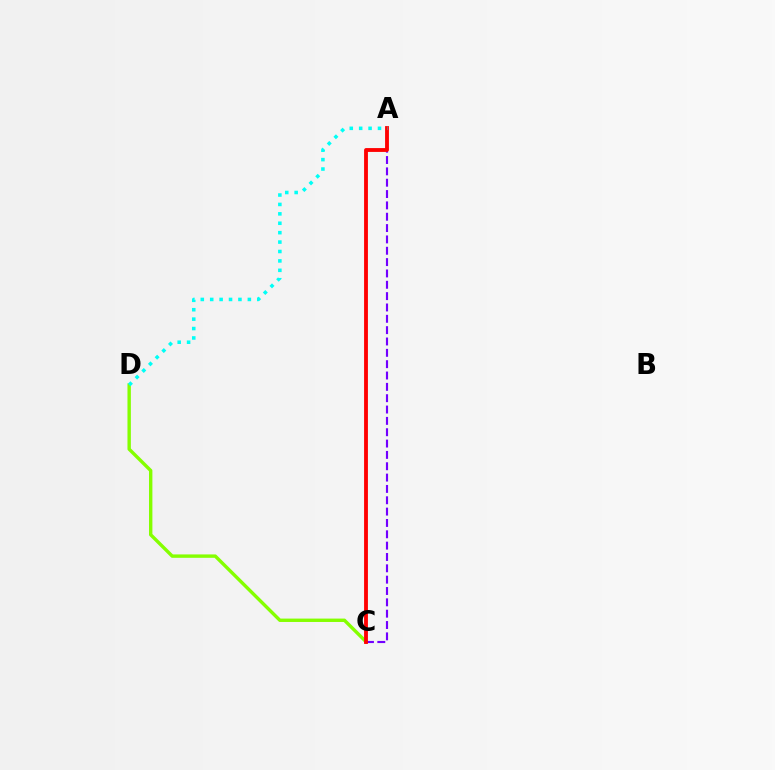{('C', 'D'): [{'color': '#84ff00', 'line_style': 'solid', 'thickness': 2.44}], ('A', 'C'): [{'color': '#7200ff', 'line_style': 'dashed', 'thickness': 1.54}, {'color': '#ff0000', 'line_style': 'solid', 'thickness': 2.76}], ('A', 'D'): [{'color': '#00fff6', 'line_style': 'dotted', 'thickness': 2.56}]}